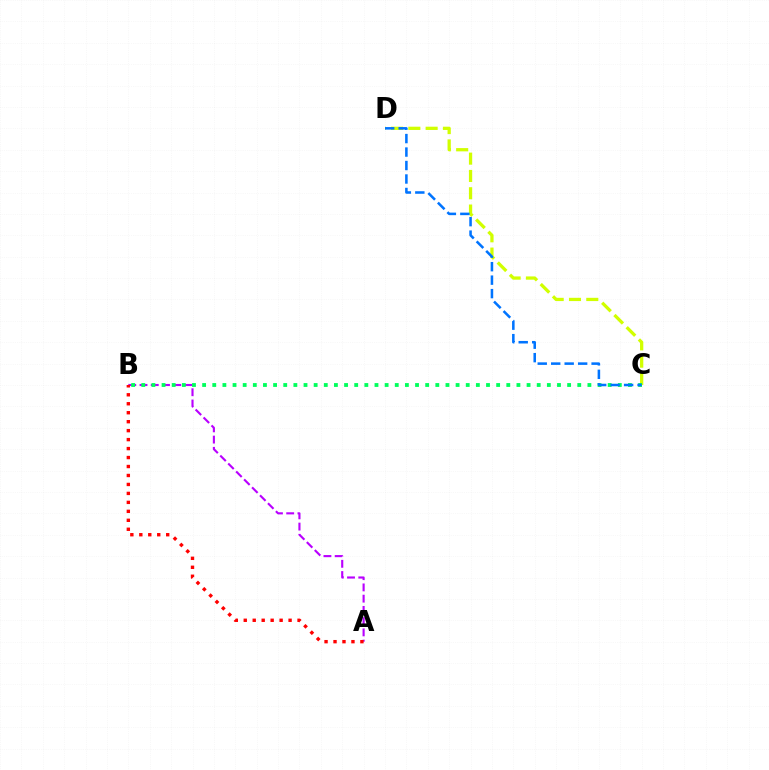{('C', 'D'): [{'color': '#d1ff00', 'line_style': 'dashed', 'thickness': 2.35}, {'color': '#0074ff', 'line_style': 'dashed', 'thickness': 1.83}], ('A', 'B'): [{'color': '#b900ff', 'line_style': 'dashed', 'thickness': 1.53}, {'color': '#ff0000', 'line_style': 'dotted', 'thickness': 2.44}], ('B', 'C'): [{'color': '#00ff5c', 'line_style': 'dotted', 'thickness': 2.75}]}